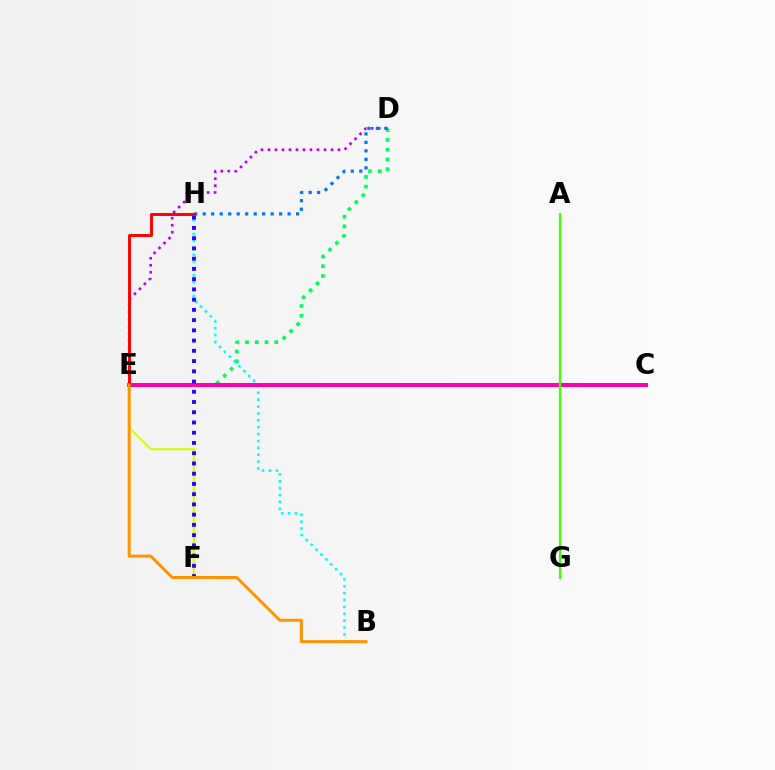{('B', 'H'): [{'color': '#00fff6', 'line_style': 'dotted', 'thickness': 1.87}], ('E', 'F'): [{'color': '#d1ff00', 'line_style': 'solid', 'thickness': 1.53}], ('D', 'E'): [{'color': '#00ff5c', 'line_style': 'dotted', 'thickness': 2.65}, {'color': '#b900ff', 'line_style': 'dotted', 'thickness': 1.9}], ('D', 'H'): [{'color': '#0074ff', 'line_style': 'dotted', 'thickness': 2.31}], ('C', 'E'): [{'color': '#ff00ac', 'line_style': 'solid', 'thickness': 2.87}], ('A', 'G'): [{'color': '#3dff00', 'line_style': 'solid', 'thickness': 1.61}], ('F', 'H'): [{'color': '#2500ff', 'line_style': 'dotted', 'thickness': 2.78}], ('E', 'H'): [{'color': '#ff0000', 'line_style': 'solid', 'thickness': 2.12}], ('B', 'E'): [{'color': '#ff9400', 'line_style': 'solid', 'thickness': 2.15}]}